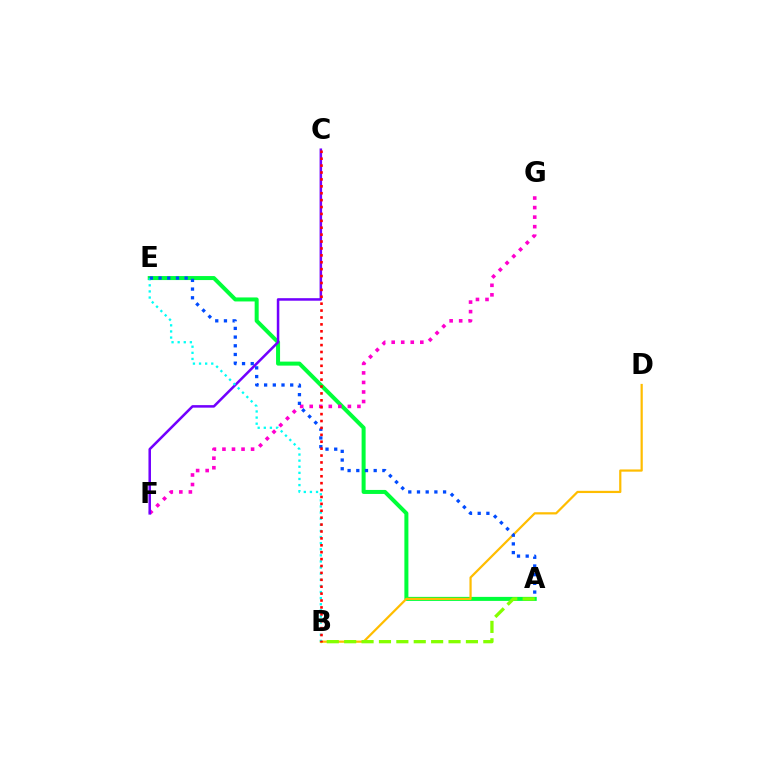{('A', 'E'): [{'color': '#00ff39', 'line_style': 'solid', 'thickness': 2.89}, {'color': '#004bff', 'line_style': 'dotted', 'thickness': 2.36}], ('B', 'D'): [{'color': '#ffbd00', 'line_style': 'solid', 'thickness': 1.6}], ('A', 'B'): [{'color': '#84ff00', 'line_style': 'dashed', 'thickness': 2.36}], ('F', 'G'): [{'color': '#ff00cf', 'line_style': 'dotted', 'thickness': 2.59}], ('C', 'F'): [{'color': '#7200ff', 'line_style': 'solid', 'thickness': 1.82}], ('B', 'E'): [{'color': '#00fff6', 'line_style': 'dotted', 'thickness': 1.66}], ('B', 'C'): [{'color': '#ff0000', 'line_style': 'dotted', 'thickness': 1.88}]}